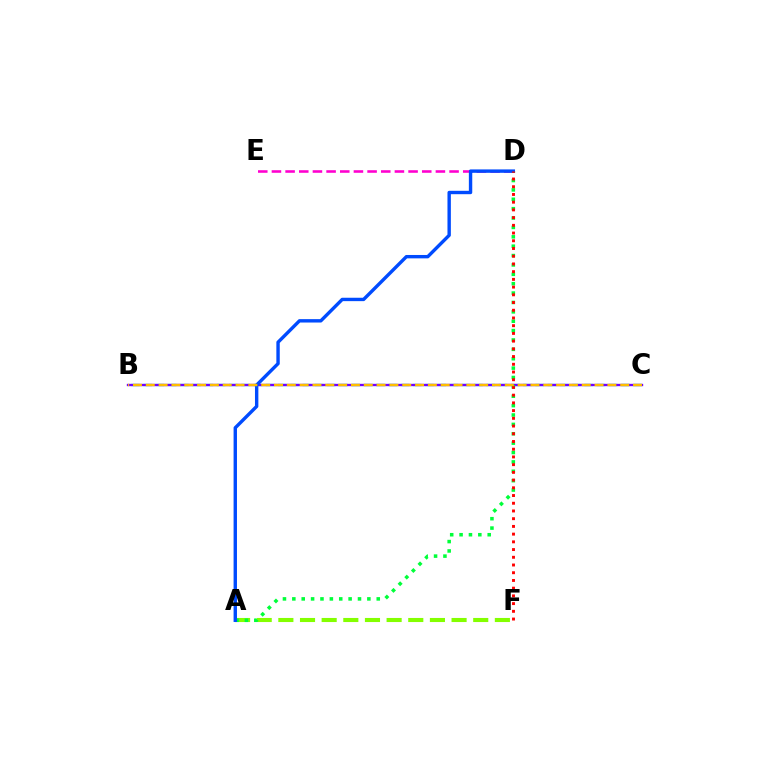{('D', 'E'): [{'color': '#ff00cf', 'line_style': 'dashed', 'thickness': 1.86}], ('B', 'C'): [{'color': '#00fff6', 'line_style': 'dashed', 'thickness': 1.66}, {'color': '#7200ff', 'line_style': 'solid', 'thickness': 1.69}, {'color': '#ffbd00', 'line_style': 'dashed', 'thickness': 1.74}], ('A', 'F'): [{'color': '#84ff00', 'line_style': 'dashed', 'thickness': 2.94}], ('A', 'D'): [{'color': '#00ff39', 'line_style': 'dotted', 'thickness': 2.55}, {'color': '#004bff', 'line_style': 'solid', 'thickness': 2.44}], ('D', 'F'): [{'color': '#ff0000', 'line_style': 'dotted', 'thickness': 2.1}]}